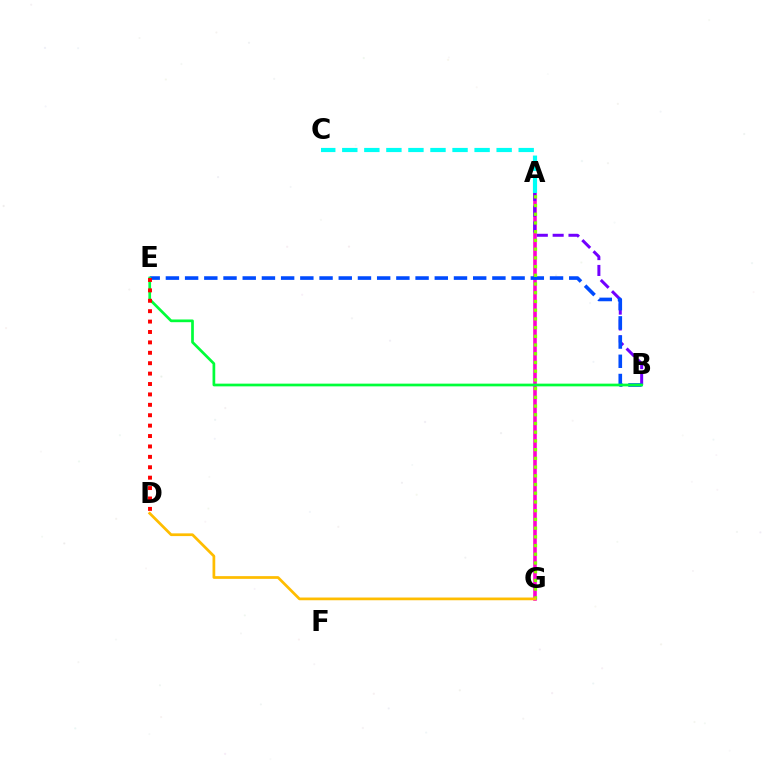{('A', 'G'): [{'color': '#ff00cf', 'line_style': 'solid', 'thickness': 2.59}, {'color': '#84ff00', 'line_style': 'dotted', 'thickness': 2.37}], ('A', 'B'): [{'color': '#7200ff', 'line_style': 'dashed', 'thickness': 2.15}], ('B', 'E'): [{'color': '#004bff', 'line_style': 'dashed', 'thickness': 2.61}, {'color': '#00ff39', 'line_style': 'solid', 'thickness': 1.95}], ('A', 'C'): [{'color': '#00fff6', 'line_style': 'dashed', 'thickness': 3.0}], ('D', 'G'): [{'color': '#ffbd00', 'line_style': 'solid', 'thickness': 1.96}], ('D', 'E'): [{'color': '#ff0000', 'line_style': 'dotted', 'thickness': 2.83}]}